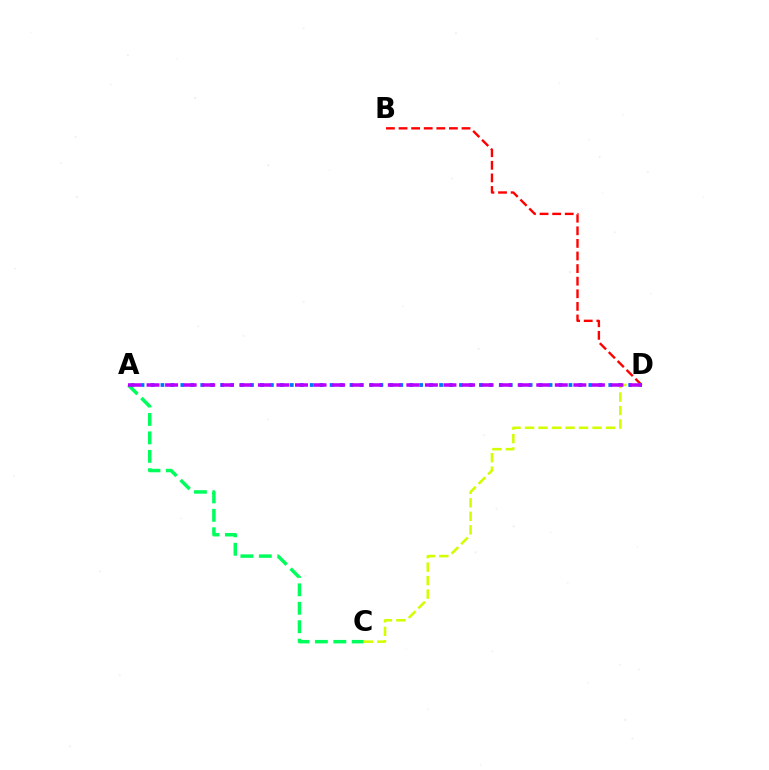{('A', 'C'): [{'color': '#00ff5c', 'line_style': 'dashed', 'thickness': 2.51}], ('B', 'D'): [{'color': '#ff0000', 'line_style': 'dashed', 'thickness': 1.71}], ('A', 'D'): [{'color': '#0074ff', 'line_style': 'dotted', 'thickness': 2.7}, {'color': '#b900ff', 'line_style': 'dashed', 'thickness': 2.52}], ('C', 'D'): [{'color': '#d1ff00', 'line_style': 'dashed', 'thickness': 1.83}]}